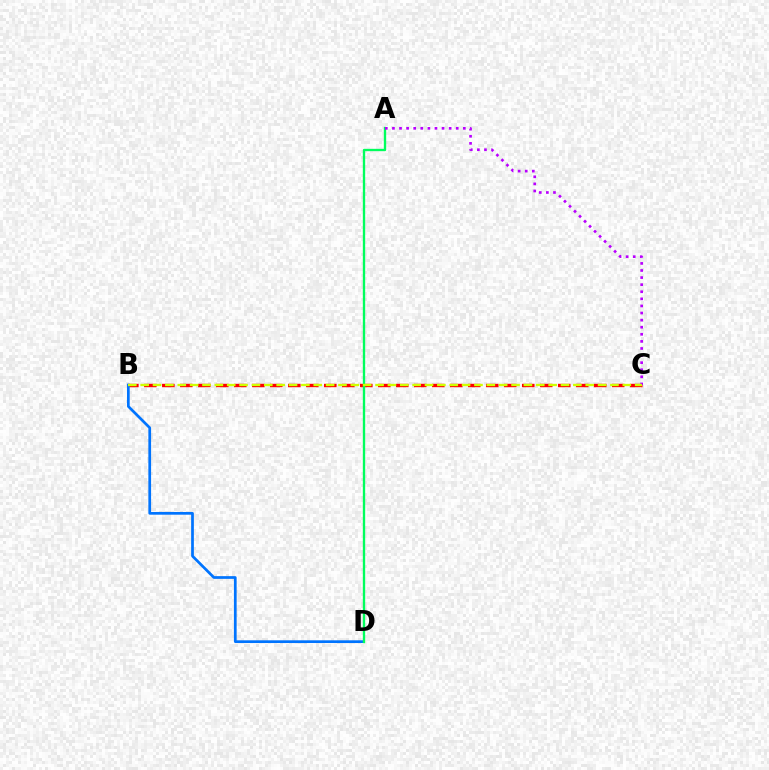{('B', 'C'): [{'color': '#ff0000', 'line_style': 'dashed', 'thickness': 2.44}, {'color': '#d1ff00', 'line_style': 'dashed', 'thickness': 1.68}], ('B', 'D'): [{'color': '#0074ff', 'line_style': 'solid', 'thickness': 1.96}], ('A', 'D'): [{'color': '#00ff5c', 'line_style': 'solid', 'thickness': 1.69}], ('A', 'C'): [{'color': '#b900ff', 'line_style': 'dotted', 'thickness': 1.93}]}